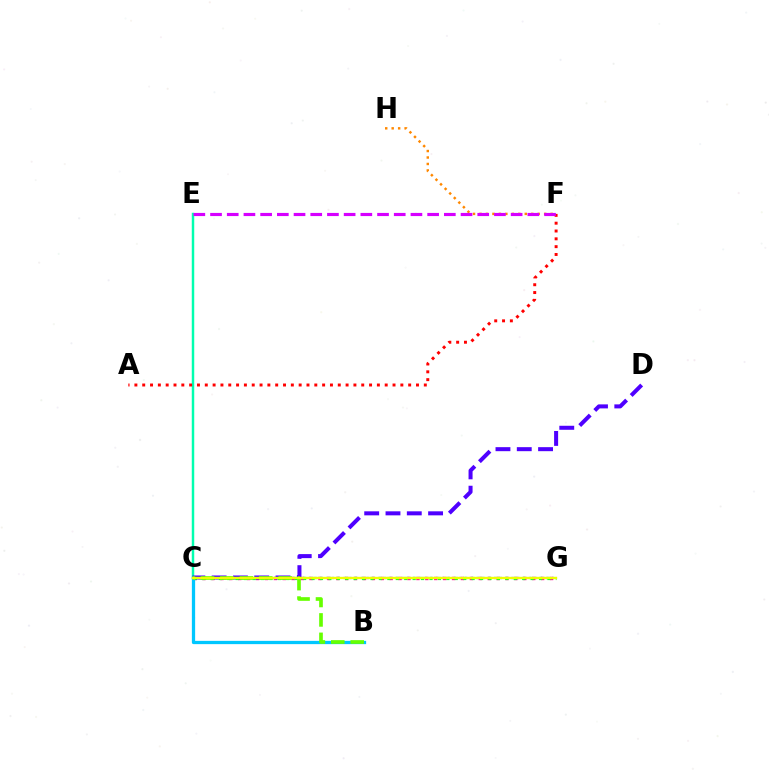{('F', 'H'): [{'color': '#ff8800', 'line_style': 'dotted', 'thickness': 1.76}], ('C', 'G'): [{'color': '#ff00a0', 'line_style': 'dotted', 'thickness': 2.42}, {'color': '#003fff', 'line_style': 'dotted', 'thickness': 1.57}, {'color': '#00ff27', 'line_style': 'dotted', 'thickness': 2.29}, {'color': '#eeff00', 'line_style': 'solid', 'thickness': 1.7}], ('C', 'E'): [{'color': '#00ffaf', 'line_style': 'solid', 'thickness': 1.77}], ('C', 'D'): [{'color': '#4f00ff', 'line_style': 'dashed', 'thickness': 2.89}], ('B', 'C'): [{'color': '#00c7ff', 'line_style': 'solid', 'thickness': 2.35}, {'color': '#66ff00', 'line_style': 'dashed', 'thickness': 2.64}], ('A', 'F'): [{'color': '#ff0000', 'line_style': 'dotted', 'thickness': 2.13}], ('E', 'F'): [{'color': '#d600ff', 'line_style': 'dashed', 'thickness': 2.27}]}